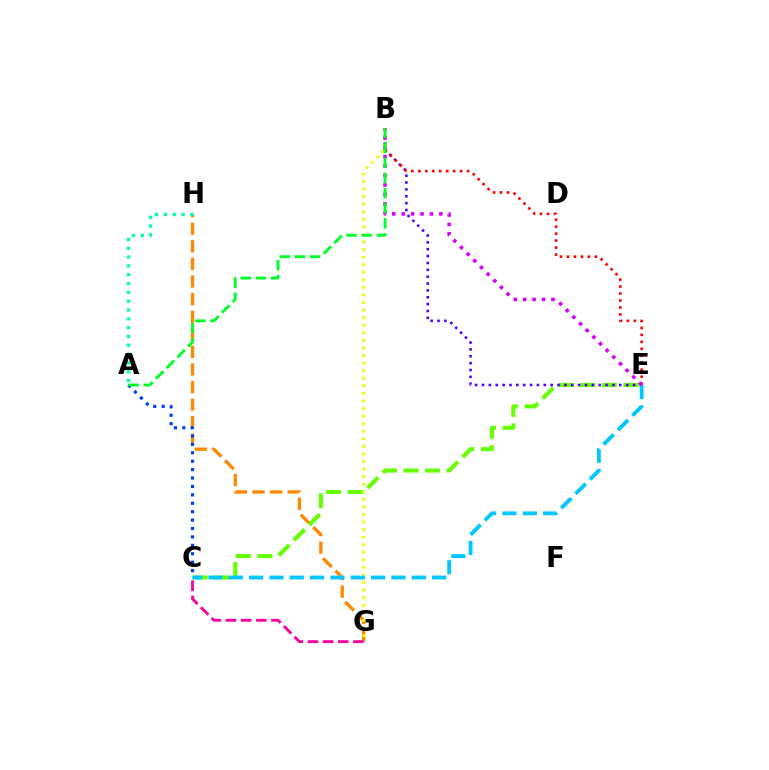{('G', 'H'): [{'color': '#ff8800', 'line_style': 'dashed', 'thickness': 2.39}], ('C', 'E'): [{'color': '#66ff00', 'line_style': 'dashed', 'thickness': 2.93}, {'color': '#00c7ff', 'line_style': 'dashed', 'thickness': 2.76}], ('B', 'E'): [{'color': '#4f00ff', 'line_style': 'dotted', 'thickness': 1.87}, {'color': '#ff0000', 'line_style': 'dotted', 'thickness': 1.89}, {'color': '#d600ff', 'line_style': 'dotted', 'thickness': 2.56}], ('A', 'C'): [{'color': '#003fff', 'line_style': 'dotted', 'thickness': 2.29}], ('B', 'G'): [{'color': '#eeff00', 'line_style': 'dotted', 'thickness': 2.06}], ('A', 'B'): [{'color': '#00ff27', 'line_style': 'dashed', 'thickness': 2.05}], ('A', 'H'): [{'color': '#00ffaf', 'line_style': 'dotted', 'thickness': 2.4}], ('C', 'G'): [{'color': '#ff00a0', 'line_style': 'dashed', 'thickness': 2.06}]}